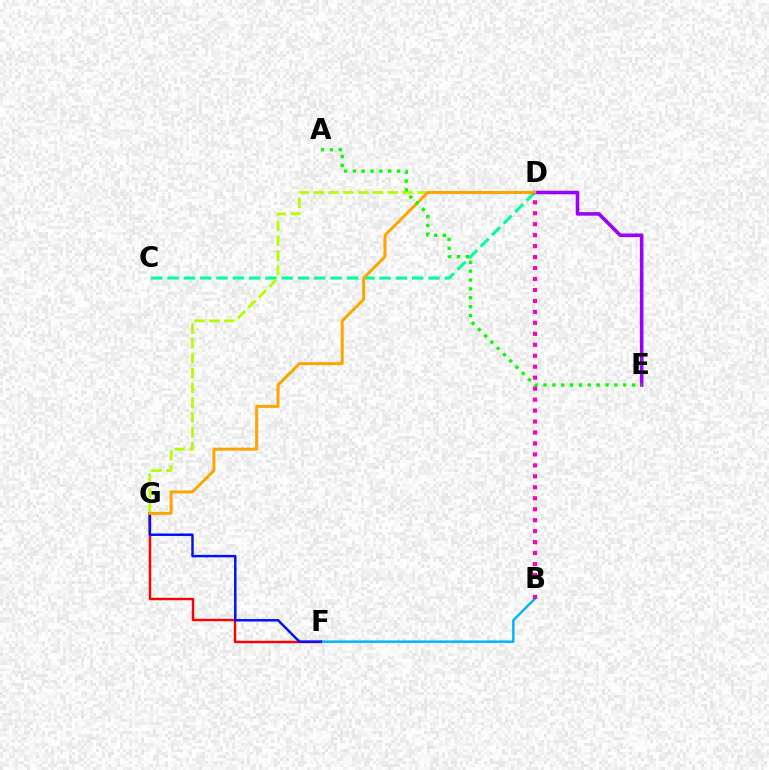{('F', 'G'): [{'color': '#ff0000', 'line_style': 'solid', 'thickness': 1.77}, {'color': '#0010ff', 'line_style': 'solid', 'thickness': 1.78}], ('C', 'D'): [{'color': '#00ff9d', 'line_style': 'dashed', 'thickness': 2.22}], ('D', 'G'): [{'color': '#b3ff00', 'line_style': 'dashed', 'thickness': 2.01}, {'color': '#ffa500', 'line_style': 'solid', 'thickness': 2.15}], ('B', 'F'): [{'color': '#00b5ff', 'line_style': 'solid', 'thickness': 1.78}], ('D', 'E'): [{'color': '#9b00ff', 'line_style': 'solid', 'thickness': 2.57}], ('A', 'E'): [{'color': '#08ff00', 'line_style': 'dotted', 'thickness': 2.41}], ('B', 'D'): [{'color': '#ff00bd', 'line_style': 'dotted', 'thickness': 2.98}]}